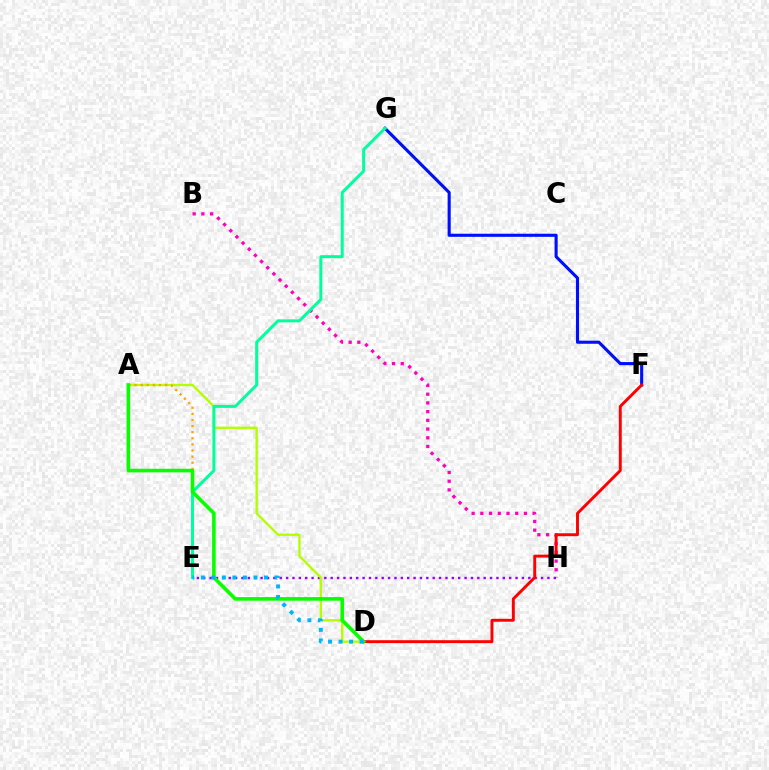{('B', 'H'): [{'color': '#ff00bd', 'line_style': 'dotted', 'thickness': 2.37}], ('E', 'H'): [{'color': '#9b00ff', 'line_style': 'dotted', 'thickness': 1.73}], ('A', 'D'): [{'color': '#b3ff00', 'line_style': 'solid', 'thickness': 1.69}, {'color': '#08ff00', 'line_style': 'solid', 'thickness': 2.59}], ('F', 'G'): [{'color': '#0010ff', 'line_style': 'solid', 'thickness': 2.24}], ('D', 'F'): [{'color': '#ff0000', 'line_style': 'solid', 'thickness': 2.11}], ('A', 'E'): [{'color': '#ffa500', 'line_style': 'dotted', 'thickness': 1.66}], ('E', 'G'): [{'color': '#00ff9d', 'line_style': 'solid', 'thickness': 2.16}], ('D', 'E'): [{'color': '#00b5ff', 'line_style': 'dotted', 'thickness': 2.86}]}